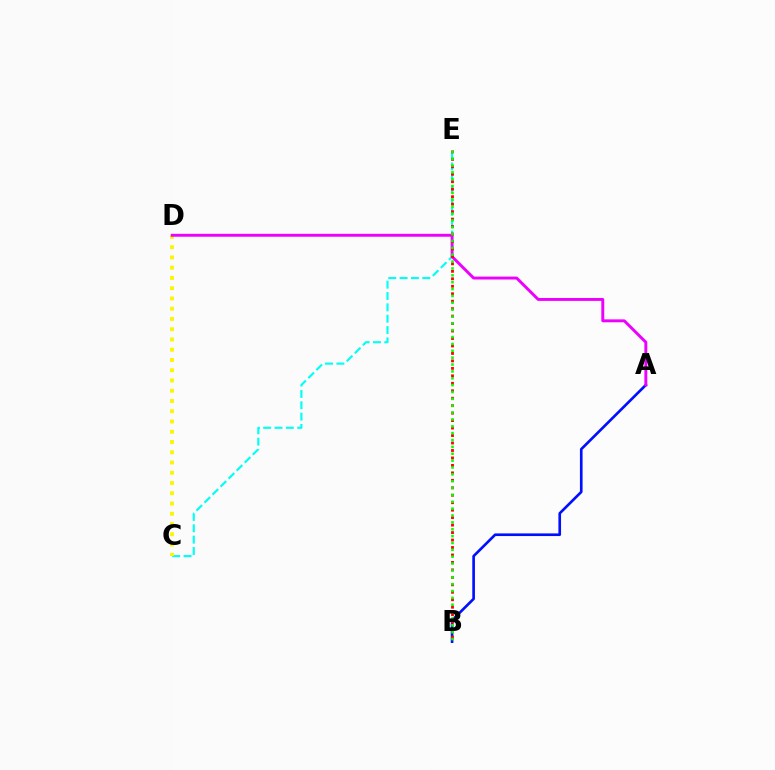{('A', 'B'): [{'color': '#0010ff', 'line_style': 'solid', 'thickness': 1.91}], ('C', 'E'): [{'color': '#00fff6', 'line_style': 'dashed', 'thickness': 1.54}], ('C', 'D'): [{'color': '#fcf500', 'line_style': 'dotted', 'thickness': 2.79}], ('A', 'D'): [{'color': '#ee00ff', 'line_style': 'solid', 'thickness': 2.1}], ('B', 'E'): [{'color': '#ff0000', 'line_style': 'dotted', 'thickness': 2.03}, {'color': '#08ff00', 'line_style': 'dotted', 'thickness': 1.86}]}